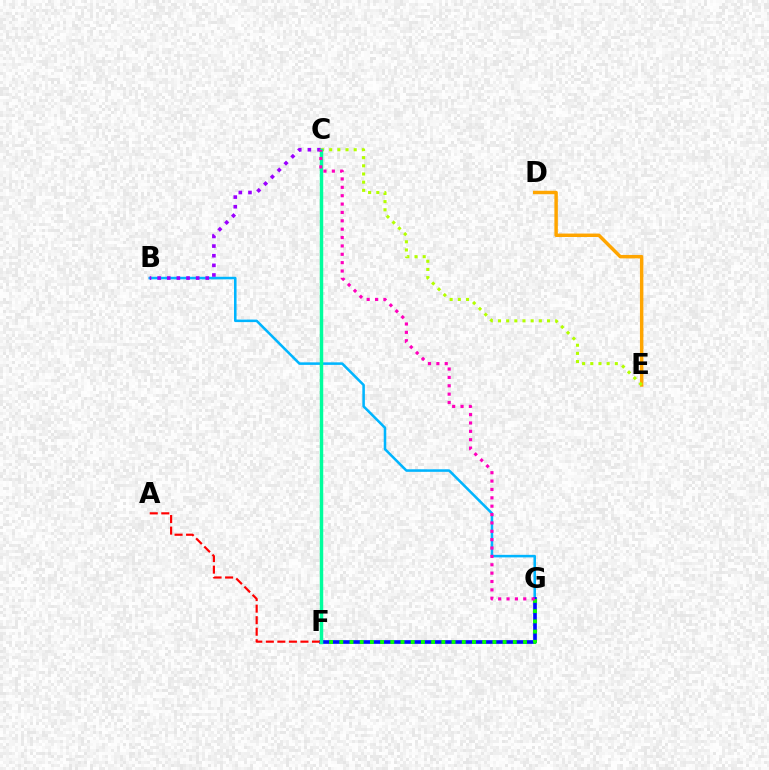{('B', 'G'): [{'color': '#00b5ff', 'line_style': 'solid', 'thickness': 1.83}], ('D', 'E'): [{'color': '#ffa500', 'line_style': 'solid', 'thickness': 2.48}], ('F', 'G'): [{'color': '#0010ff', 'line_style': 'solid', 'thickness': 2.64}, {'color': '#08ff00', 'line_style': 'dotted', 'thickness': 2.77}], ('C', 'E'): [{'color': '#b3ff00', 'line_style': 'dotted', 'thickness': 2.22}], ('B', 'C'): [{'color': '#9b00ff', 'line_style': 'dotted', 'thickness': 2.62}], ('A', 'F'): [{'color': '#ff0000', 'line_style': 'dashed', 'thickness': 1.57}], ('C', 'F'): [{'color': '#00ff9d', 'line_style': 'solid', 'thickness': 2.48}], ('C', 'G'): [{'color': '#ff00bd', 'line_style': 'dotted', 'thickness': 2.27}]}